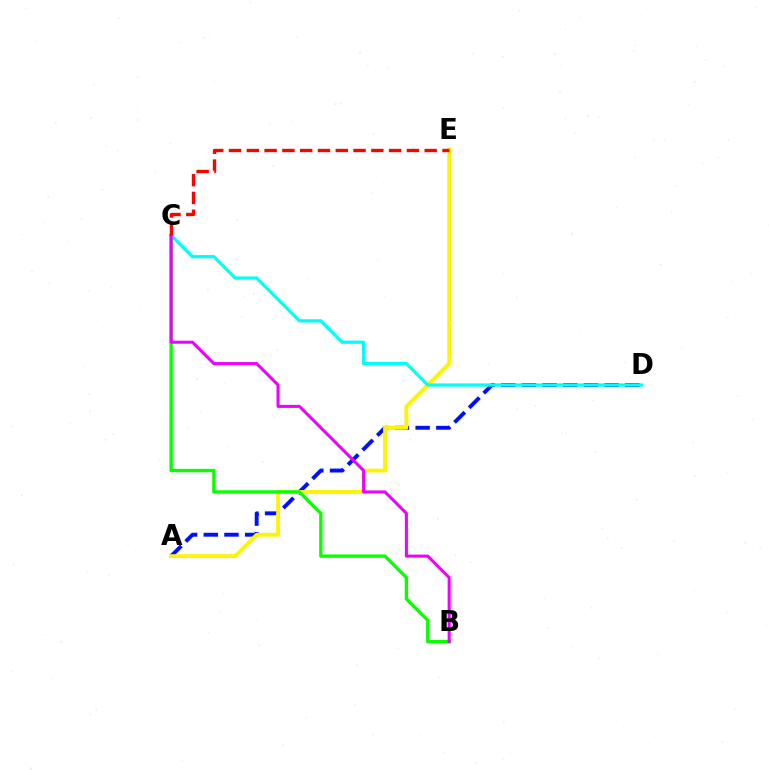{('A', 'D'): [{'color': '#0010ff', 'line_style': 'dashed', 'thickness': 2.81}], ('A', 'E'): [{'color': '#fcf500', 'line_style': 'solid', 'thickness': 2.77}], ('B', 'C'): [{'color': '#08ff00', 'line_style': 'solid', 'thickness': 2.41}, {'color': '#ee00ff', 'line_style': 'solid', 'thickness': 2.2}], ('C', 'D'): [{'color': '#00fff6', 'line_style': 'solid', 'thickness': 2.34}], ('C', 'E'): [{'color': '#ff0000', 'line_style': 'dashed', 'thickness': 2.42}]}